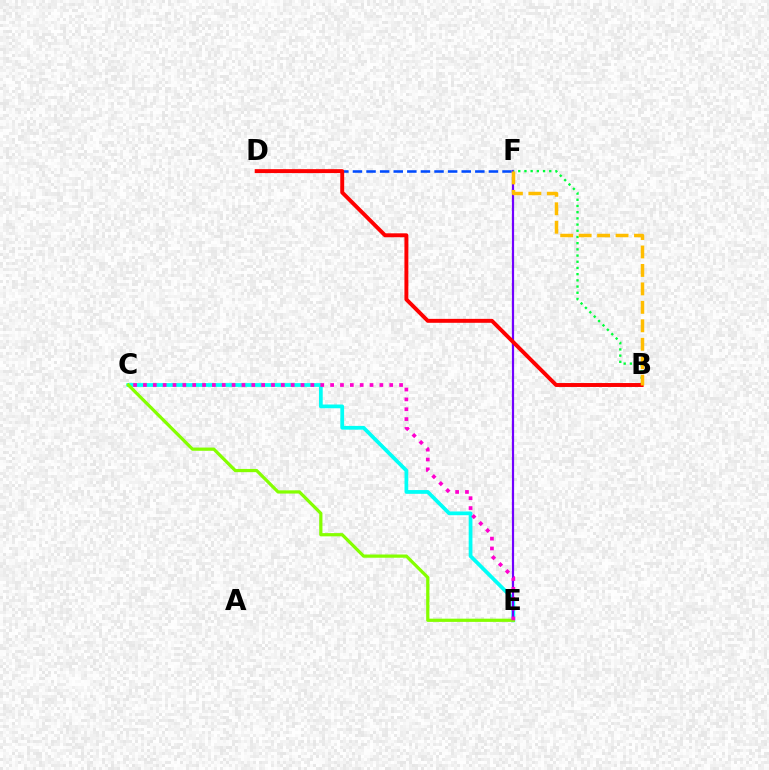{('C', 'E'): [{'color': '#00fff6', 'line_style': 'solid', 'thickness': 2.7}, {'color': '#84ff00', 'line_style': 'solid', 'thickness': 2.32}, {'color': '#ff00cf', 'line_style': 'dotted', 'thickness': 2.68}], ('D', 'F'): [{'color': '#004bff', 'line_style': 'dashed', 'thickness': 1.85}], ('E', 'F'): [{'color': '#7200ff', 'line_style': 'solid', 'thickness': 1.59}], ('B', 'F'): [{'color': '#00ff39', 'line_style': 'dotted', 'thickness': 1.68}, {'color': '#ffbd00', 'line_style': 'dashed', 'thickness': 2.51}], ('B', 'D'): [{'color': '#ff0000', 'line_style': 'solid', 'thickness': 2.83}]}